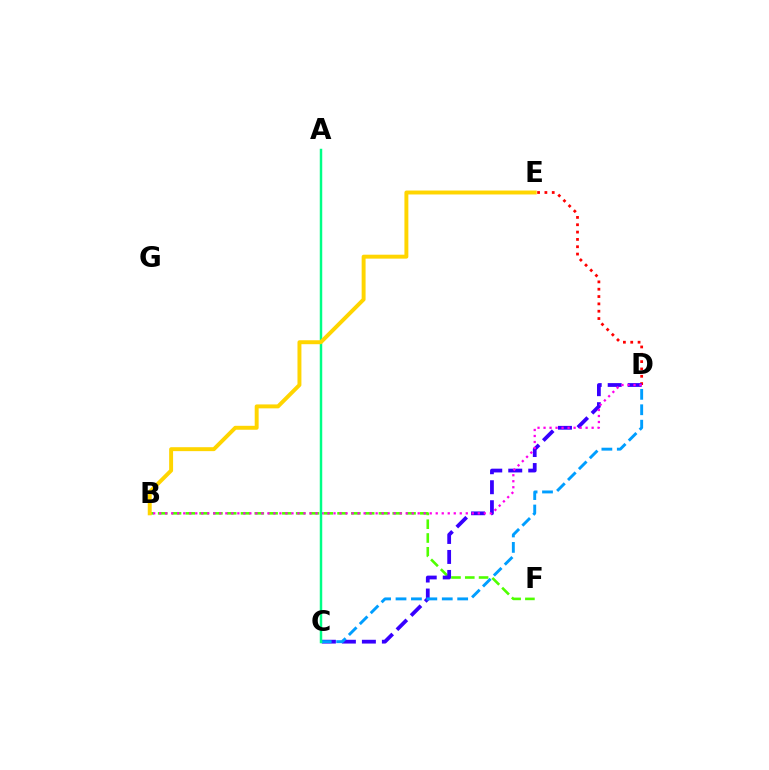{('B', 'F'): [{'color': '#4fff00', 'line_style': 'dashed', 'thickness': 1.87}], ('D', 'E'): [{'color': '#ff0000', 'line_style': 'dotted', 'thickness': 1.99}], ('C', 'D'): [{'color': '#3700ff', 'line_style': 'dashed', 'thickness': 2.72}, {'color': '#009eff', 'line_style': 'dashed', 'thickness': 2.09}], ('B', 'D'): [{'color': '#ff00ed', 'line_style': 'dotted', 'thickness': 1.63}], ('A', 'C'): [{'color': '#00ff86', 'line_style': 'solid', 'thickness': 1.78}], ('B', 'E'): [{'color': '#ffd500', 'line_style': 'solid', 'thickness': 2.83}]}